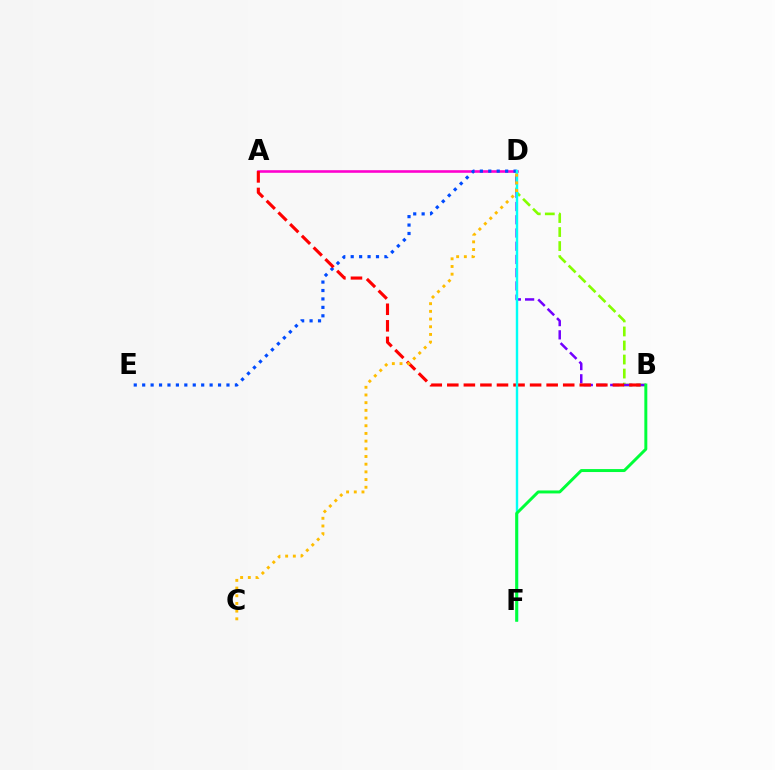{('A', 'D'): [{'color': '#ff00cf', 'line_style': 'solid', 'thickness': 1.87}], ('B', 'D'): [{'color': '#84ff00', 'line_style': 'dashed', 'thickness': 1.91}, {'color': '#7200ff', 'line_style': 'dashed', 'thickness': 1.8}], ('D', 'E'): [{'color': '#004bff', 'line_style': 'dotted', 'thickness': 2.29}], ('A', 'B'): [{'color': '#ff0000', 'line_style': 'dashed', 'thickness': 2.25}], ('D', 'F'): [{'color': '#00fff6', 'line_style': 'solid', 'thickness': 1.75}], ('B', 'F'): [{'color': '#00ff39', 'line_style': 'solid', 'thickness': 2.13}], ('C', 'D'): [{'color': '#ffbd00', 'line_style': 'dotted', 'thickness': 2.09}]}